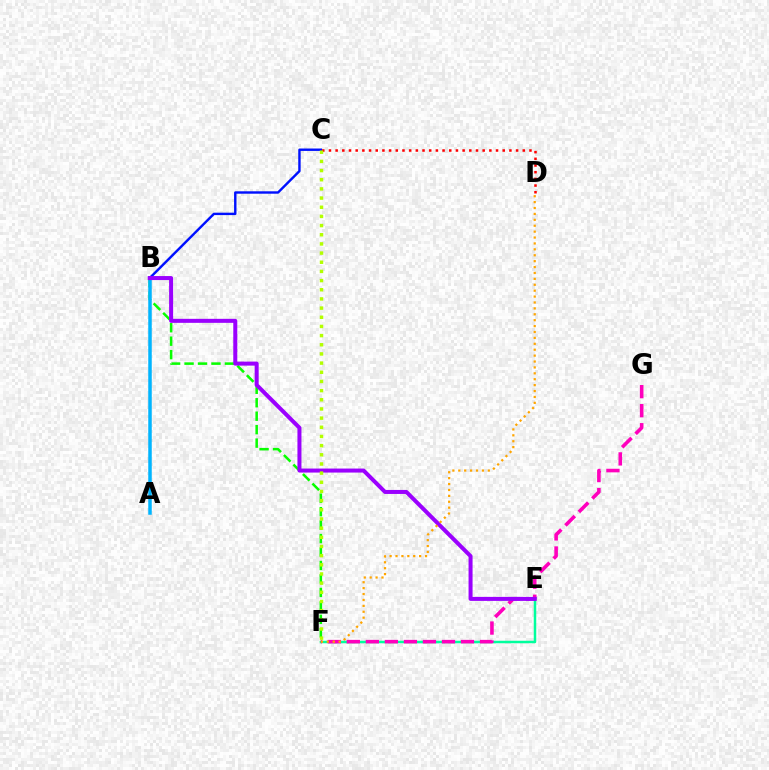{('E', 'F'): [{'color': '#00ff9d', 'line_style': 'solid', 'thickness': 1.79}], ('B', 'F'): [{'color': '#08ff00', 'line_style': 'dashed', 'thickness': 1.83}], ('A', 'B'): [{'color': '#00b5ff', 'line_style': 'solid', 'thickness': 2.52}], ('B', 'C'): [{'color': '#0010ff', 'line_style': 'solid', 'thickness': 1.74}], ('F', 'G'): [{'color': '#ff00bd', 'line_style': 'dashed', 'thickness': 2.59}], ('B', 'E'): [{'color': '#9b00ff', 'line_style': 'solid', 'thickness': 2.89}], ('C', 'D'): [{'color': '#ff0000', 'line_style': 'dotted', 'thickness': 1.82}], ('C', 'F'): [{'color': '#b3ff00', 'line_style': 'dotted', 'thickness': 2.49}], ('D', 'F'): [{'color': '#ffa500', 'line_style': 'dotted', 'thickness': 1.6}]}